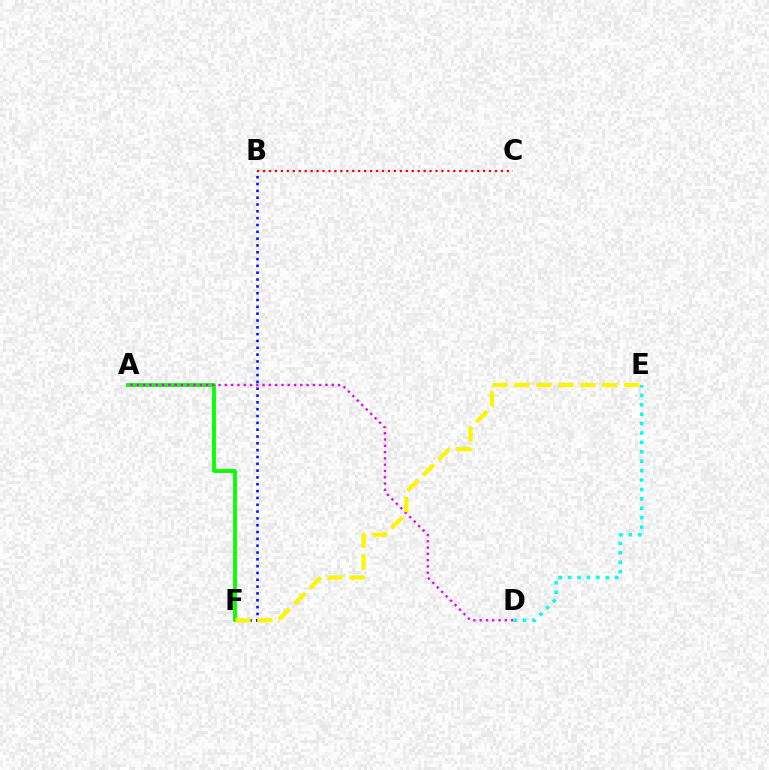{('A', 'F'): [{'color': '#08ff00', 'line_style': 'solid', 'thickness': 2.76}], ('B', 'F'): [{'color': '#0010ff', 'line_style': 'dotted', 'thickness': 1.85}], ('A', 'D'): [{'color': '#ee00ff', 'line_style': 'dotted', 'thickness': 1.71}], ('B', 'C'): [{'color': '#ff0000', 'line_style': 'dotted', 'thickness': 1.62}], ('E', 'F'): [{'color': '#fcf500', 'line_style': 'dashed', 'thickness': 2.98}], ('D', 'E'): [{'color': '#00fff6', 'line_style': 'dotted', 'thickness': 2.56}]}